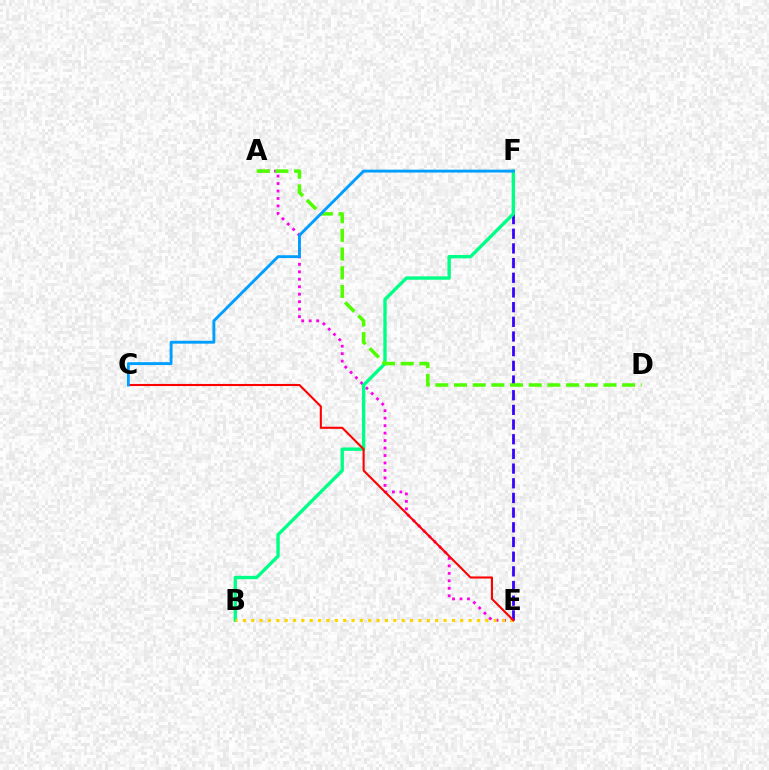{('A', 'E'): [{'color': '#ff00ed', 'line_style': 'dotted', 'thickness': 2.03}], ('E', 'F'): [{'color': '#3700ff', 'line_style': 'dashed', 'thickness': 1.99}], ('B', 'F'): [{'color': '#00ff86', 'line_style': 'solid', 'thickness': 2.43}], ('B', 'E'): [{'color': '#ffd500', 'line_style': 'dotted', 'thickness': 2.27}], ('C', 'E'): [{'color': '#ff0000', 'line_style': 'solid', 'thickness': 1.5}], ('A', 'D'): [{'color': '#4fff00', 'line_style': 'dashed', 'thickness': 2.54}], ('C', 'F'): [{'color': '#009eff', 'line_style': 'solid', 'thickness': 2.07}]}